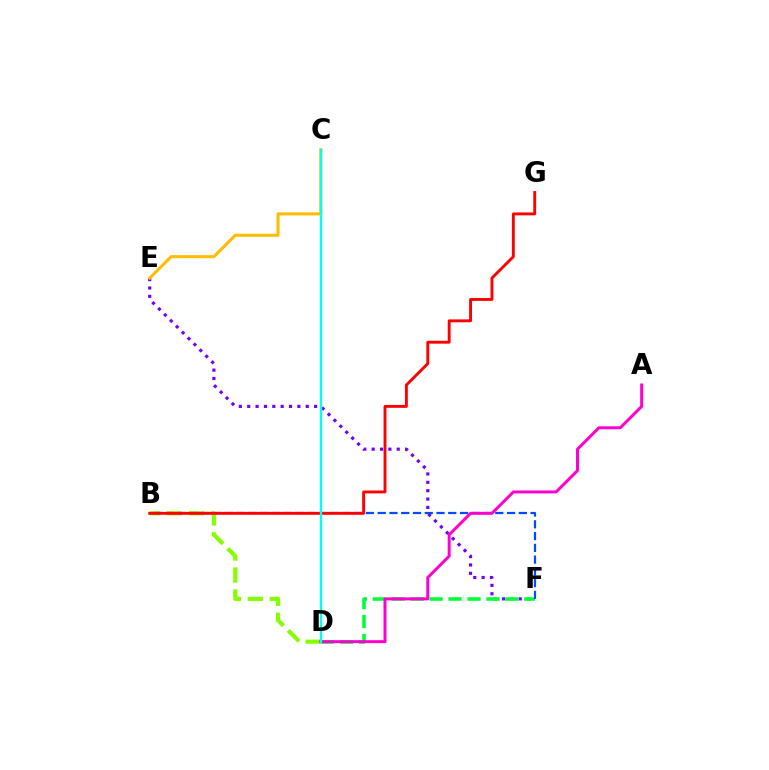{('E', 'F'): [{'color': '#7200ff', 'line_style': 'dotted', 'thickness': 2.27}], ('D', 'F'): [{'color': '#00ff39', 'line_style': 'dashed', 'thickness': 2.57}], ('B', 'D'): [{'color': '#84ff00', 'line_style': 'dashed', 'thickness': 2.99}], ('B', 'F'): [{'color': '#004bff', 'line_style': 'dashed', 'thickness': 1.6}], ('A', 'D'): [{'color': '#ff00cf', 'line_style': 'solid', 'thickness': 2.15}], ('B', 'G'): [{'color': '#ff0000', 'line_style': 'solid', 'thickness': 2.08}], ('C', 'E'): [{'color': '#ffbd00', 'line_style': 'solid', 'thickness': 2.2}], ('C', 'D'): [{'color': '#00fff6', 'line_style': 'solid', 'thickness': 1.68}]}